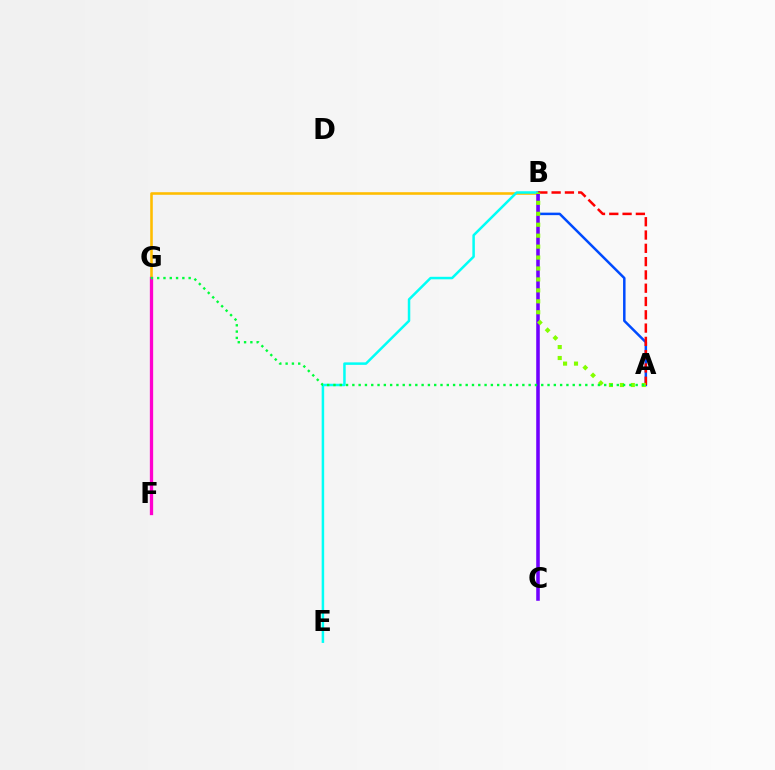{('B', 'G'): [{'color': '#ffbd00', 'line_style': 'solid', 'thickness': 1.86}], ('A', 'B'): [{'color': '#004bff', 'line_style': 'solid', 'thickness': 1.8}, {'color': '#ff0000', 'line_style': 'dashed', 'thickness': 1.81}, {'color': '#84ff00', 'line_style': 'dotted', 'thickness': 2.97}], ('B', 'C'): [{'color': '#7200ff', 'line_style': 'solid', 'thickness': 2.57}], ('B', 'E'): [{'color': '#00fff6', 'line_style': 'solid', 'thickness': 1.8}], ('F', 'G'): [{'color': '#ff00cf', 'line_style': 'solid', 'thickness': 2.37}], ('A', 'G'): [{'color': '#00ff39', 'line_style': 'dotted', 'thickness': 1.71}]}